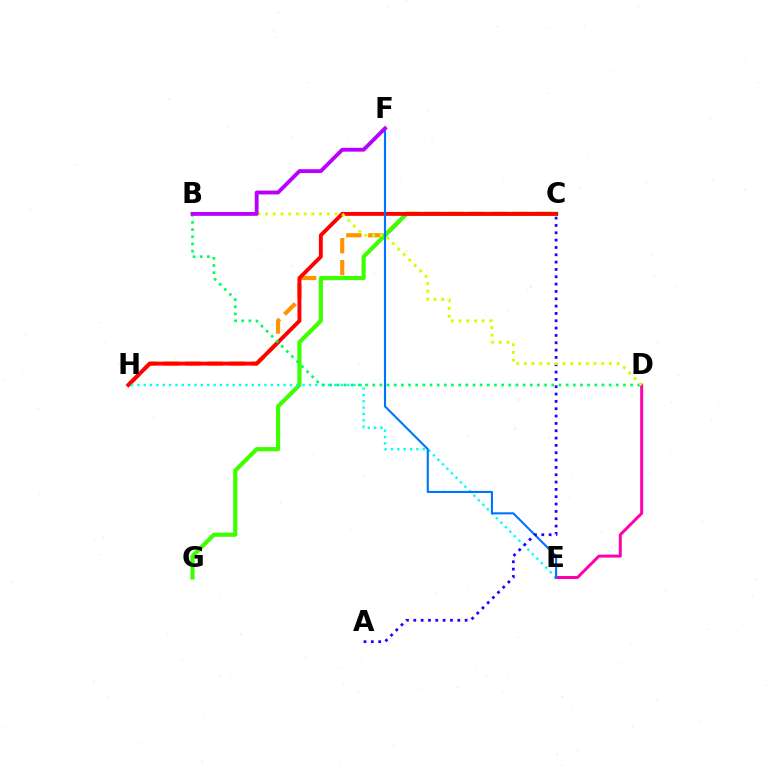{('D', 'E'): [{'color': '#ff00ac', 'line_style': 'solid', 'thickness': 2.15}], ('C', 'H'): [{'color': '#ff9400', 'line_style': 'dashed', 'thickness': 2.99}, {'color': '#ff0000', 'line_style': 'solid', 'thickness': 2.8}], ('C', 'G'): [{'color': '#3dff00', 'line_style': 'solid', 'thickness': 3.0}], ('E', 'H'): [{'color': '#00fff6', 'line_style': 'dotted', 'thickness': 1.73}], ('E', 'F'): [{'color': '#0074ff', 'line_style': 'solid', 'thickness': 1.52}], ('B', 'D'): [{'color': '#00ff5c', 'line_style': 'dotted', 'thickness': 1.95}, {'color': '#d1ff00', 'line_style': 'dotted', 'thickness': 2.1}], ('A', 'C'): [{'color': '#2500ff', 'line_style': 'dotted', 'thickness': 1.99}], ('B', 'F'): [{'color': '#b900ff', 'line_style': 'solid', 'thickness': 2.78}]}